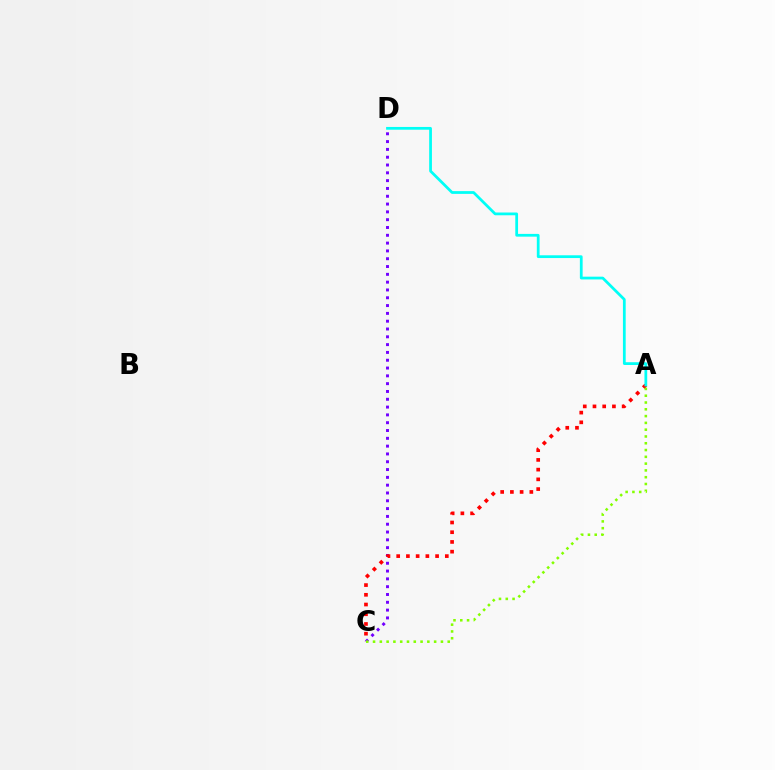{('C', 'D'): [{'color': '#7200ff', 'line_style': 'dotted', 'thickness': 2.12}], ('A', 'C'): [{'color': '#ff0000', 'line_style': 'dotted', 'thickness': 2.64}, {'color': '#84ff00', 'line_style': 'dotted', 'thickness': 1.84}], ('A', 'D'): [{'color': '#00fff6', 'line_style': 'solid', 'thickness': 1.99}]}